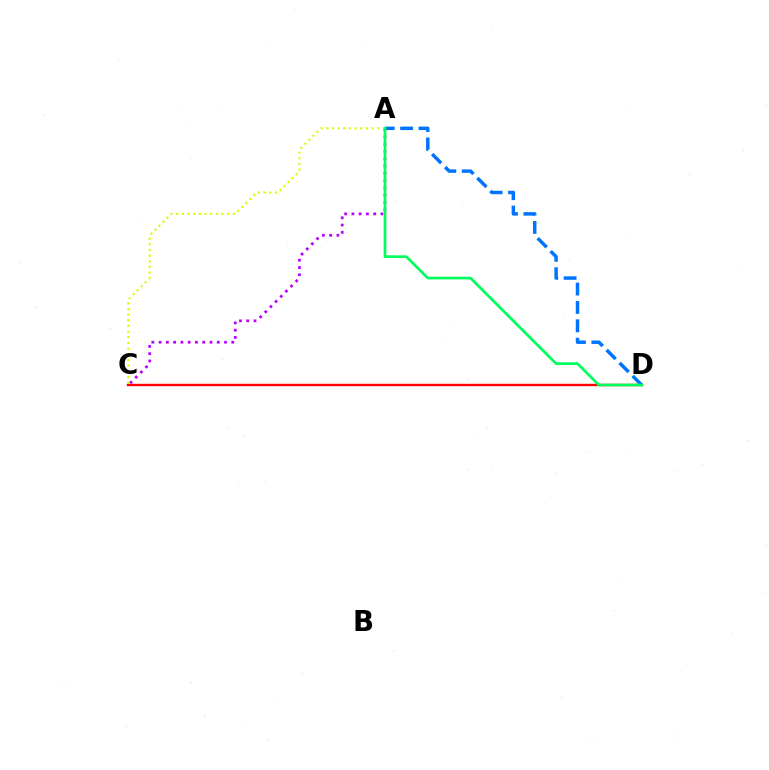{('C', 'D'): [{'color': '#ff0000', 'line_style': 'solid', 'thickness': 1.73}], ('A', 'C'): [{'color': '#b900ff', 'line_style': 'dotted', 'thickness': 1.98}, {'color': '#d1ff00', 'line_style': 'dotted', 'thickness': 1.54}], ('A', 'D'): [{'color': '#0074ff', 'line_style': 'dashed', 'thickness': 2.5}, {'color': '#00ff5c', 'line_style': 'solid', 'thickness': 1.94}]}